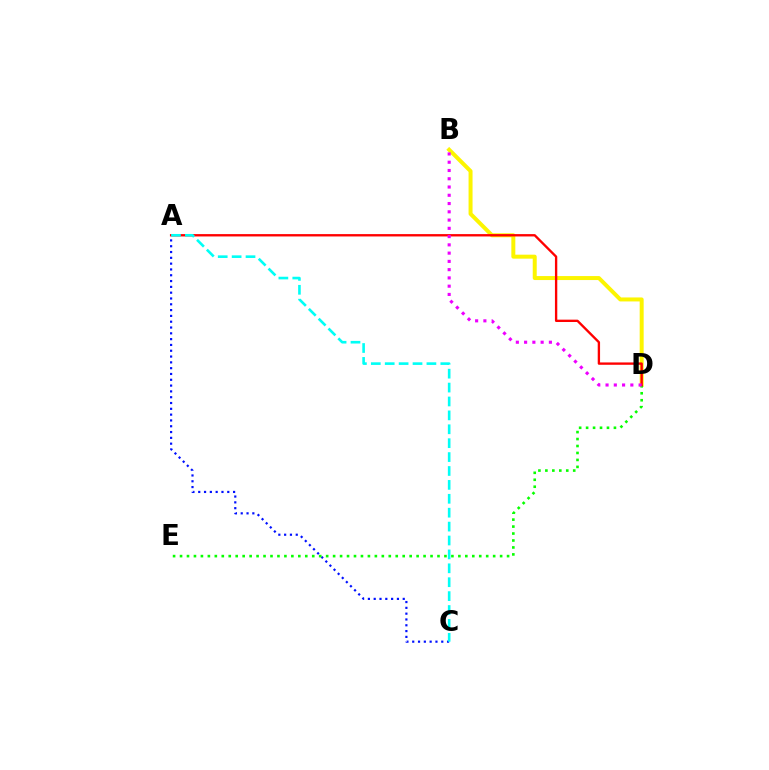{('B', 'D'): [{'color': '#fcf500', 'line_style': 'solid', 'thickness': 2.87}, {'color': '#ee00ff', 'line_style': 'dotted', 'thickness': 2.25}], ('A', 'C'): [{'color': '#0010ff', 'line_style': 'dotted', 'thickness': 1.58}, {'color': '#00fff6', 'line_style': 'dashed', 'thickness': 1.89}], ('D', 'E'): [{'color': '#08ff00', 'line_style': 'dotted', 'thickness': 1.89}], ('A', 'D'): [{'color': '#ff0000', 'line_style': 'solid', 'thickness': 1.69}]}